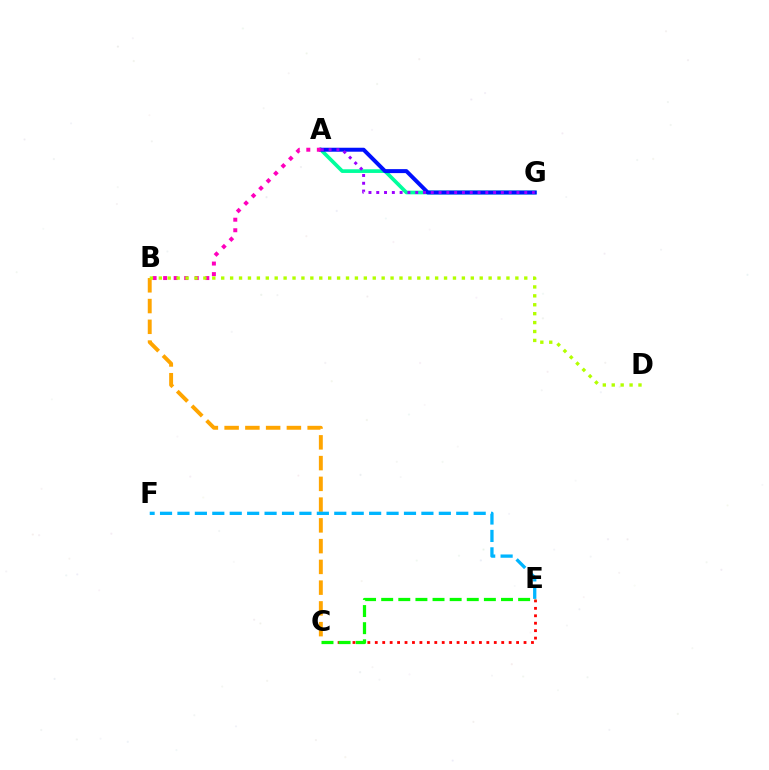{('B', 'C'): [{'color': '#ffa500', 'line_style': 'dashed', 'thickness': 2.82}], ('A', 'G'): [{'color': '#00ff9d', 'line_style': 'solid', 'thickness': 2.64}, {'color': '#0010ff', 'line_style': 'solid', 'thickness': 2.86}, {'color': '#9b00ff', 'line_style': 'dotted', 'thickness': 2.12}], ('C', 'E'): [{'color': '#ff0000', 'line_style': 'dotted', 'thickness': 2.02}, {'color': '#08ff00', 'line_style': 'dashed', 'thickness': 2.33}], ('A', 'B'): [{'color': '#ff00bd', 'line_style': 'dotted', 'thickness': 2.86}], ('B', 'D'): [{'color': '#b3ff00', 'line_style': 'dotted', 'thickness': 2.42}], ('E', 'F'): [{'color': '#00b5ff', 'line_style': 'dashed', 'thickness': 2.37}]}